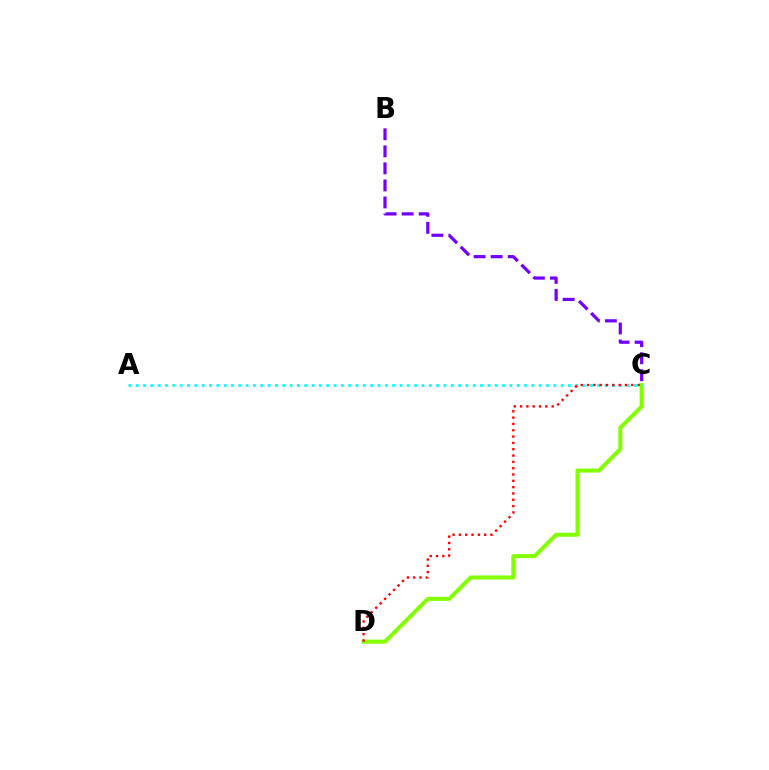{('C', 'D'): [{'color': '#84ff00', 'line_style': 'solid', 'thickness': 2.91}, {'color': '#ff0000', 'line_style': 'dotted', 'thickness': 1.72}], ('A', 'C'): [{'color': '#00fff6', 'line_style': 'dotted', 'thickness': 1.99}], ('B', 'C'): [{'color': '#7200ff', 'line_style': 'dashed', 'thickness': 2.31}]}